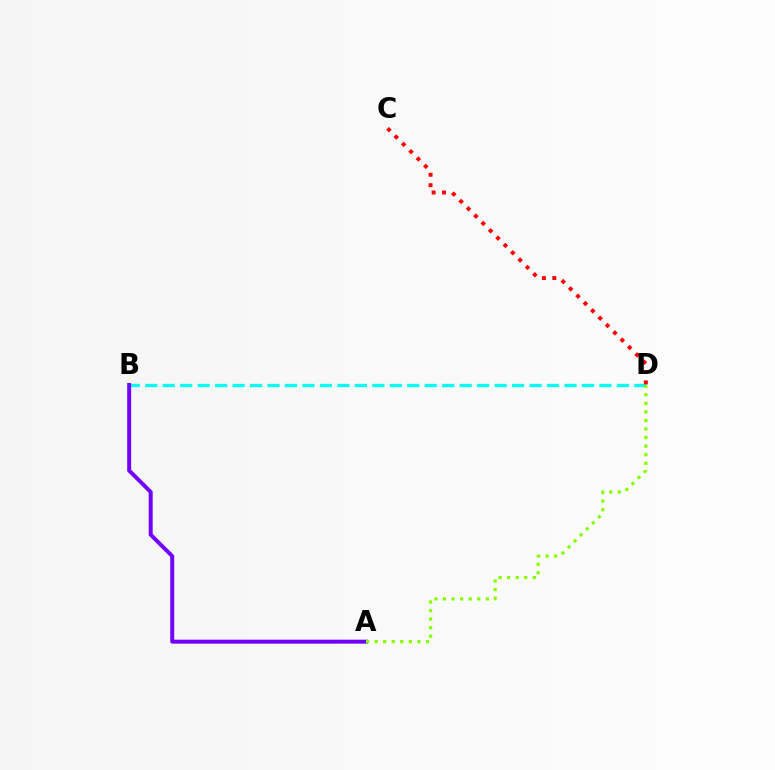{('B', 'D'): [{'color': '#00fff6', 'line_style': 'dashed', 'thickness': 2.37}], ('A', 'B'): [{'color': '#7200ff', 'line_style': 'solid', 'thickness': 2.86}], ('A', 'D'): [{'color': '#84ff00', 'line_style': 'dotted', 'thickness': 2.32}], ('C', 'D'): [{'color': '#ff0000', 'line_style': 'dotted', 'thickness': 2.83}]}